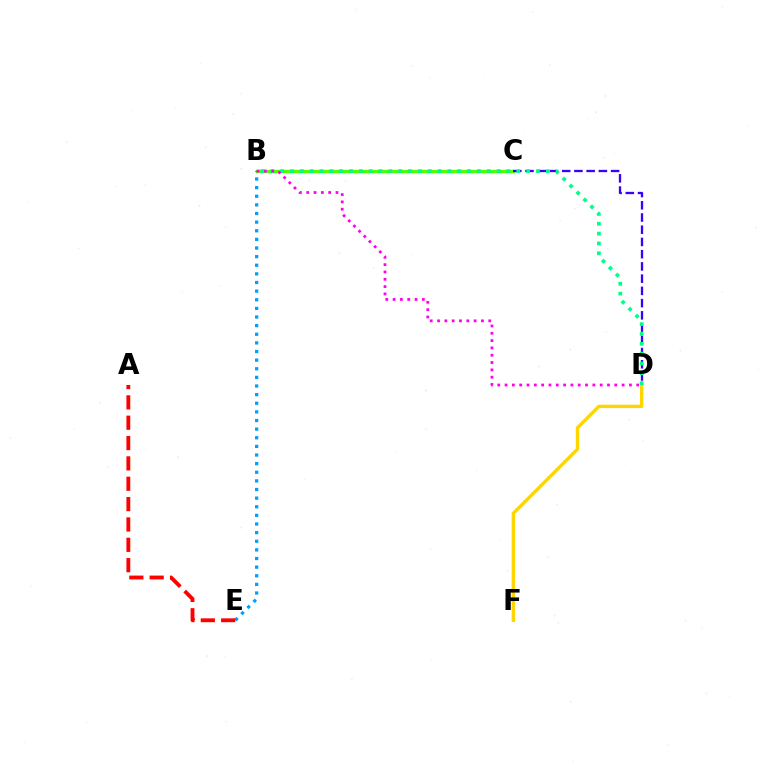{('B', 'C'): [{'color': '#4fff00', 'line_style': 'solid', 'thickness': 2.43}], ('D', 'F'): [{'color': '#ffd500', 'line_style': 'solid', 'thickness': 2.43}], ('B', 'E'): [{'color': '#009eff', 'line_style': 'dotted', 'thickness': 2.34}], ('C', 'D'): [{'color': '#3700ff', 'line_style': 'dashed', 'thickness': 1.66}], ('B', 'D'): [{'color': '#00ff86', 'line_style': 'dotted', 'thickness': 2.67}, {'color': '#ff00ed', 'line_style': 'dotted', 'thickness': 1.99}], ('A', 'E'): [{'color': '#ff0000', 'line_style': 'dashed', 'thickness': 2.76}]}